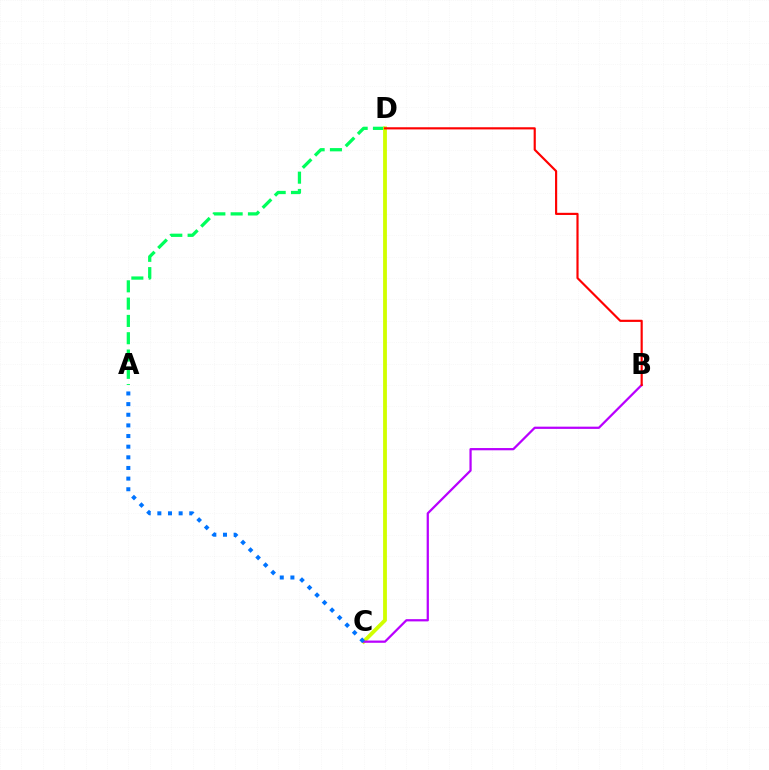{('A', 'D'): [{'color': '#00ff5c', 'line_style': 'dashed', 'thickness': 2.35}], ('C', 'D'): [{'color': '#d1ff00', 'line_style': 'solid', 'thickness': 2.74}], ('B', 'C'): [{'color': '#b900ff', 'line_style': 'solid', 'thickness': 1.61}], ('A', 'C'): [{'color': '#0074ff', 'line_style': 'dotted', 'thickness': 2.89}], ('B', 'D'): [{'color': '#ff0000', 'line_style': 'solid', 'thickness': 1.56}]}